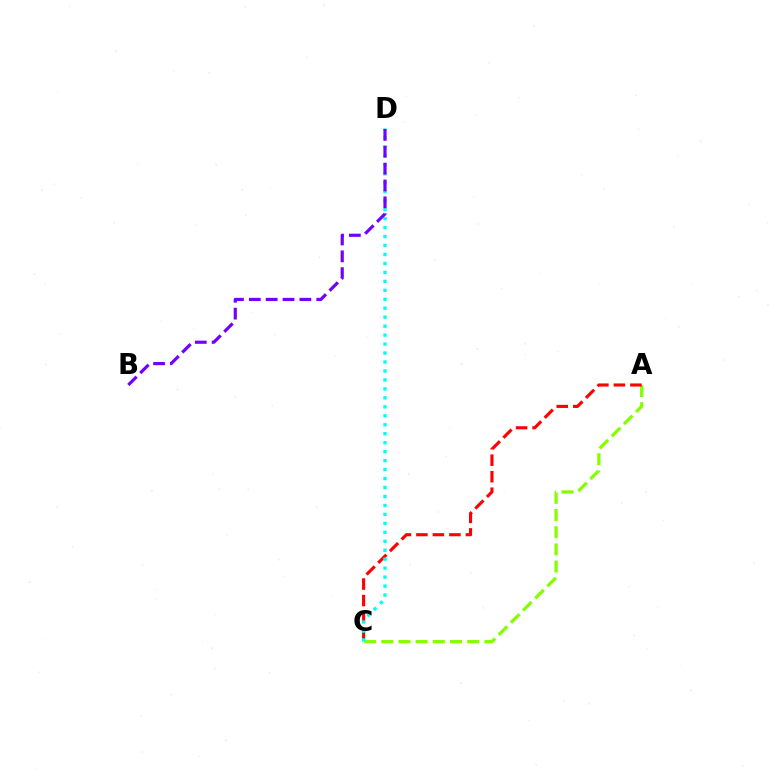{('A', 'C'): [{'color': '#84ff00', 'line_style': 'dashed', 'thickness': 2.34}, {'color': '#ff0000', 'line_style': 'dashed', 'thickness': 2.24}], ('C', 'D'): [{'color': '#00fff6', 'line_style': 'dotted', 'thickness': 2.44}], ('B', 'D'): [{'color': '#7200ff', 'line_style': 'dashed', 'thickness': 2.29}]}